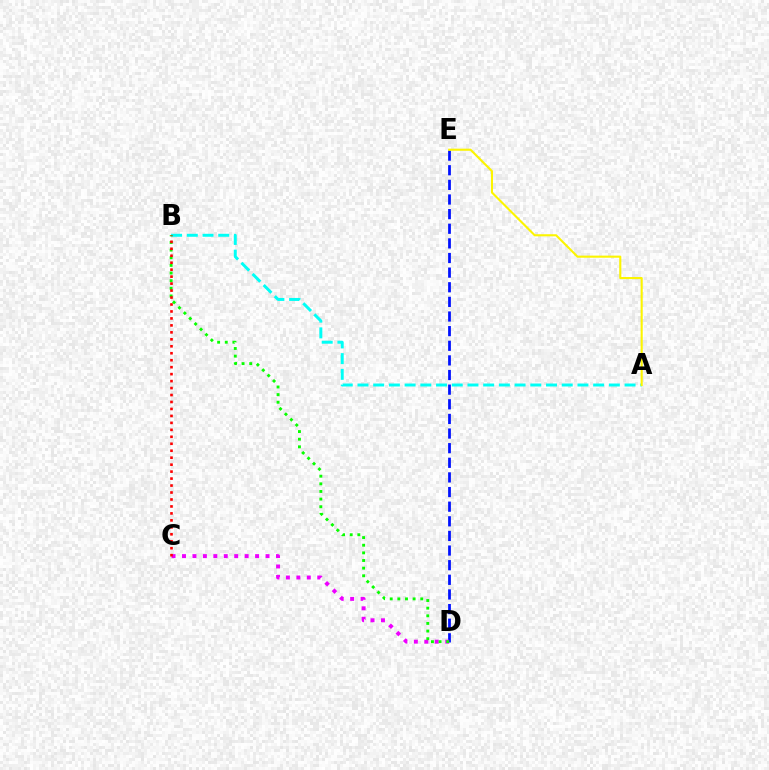{('A', 'B'): [{'color': '#00fff6', 'line_style': 'dashed', 'thickness': 2.13}], ('D', 'E'): [{'color': '#0010ff', 'line_style': 'dashed', 'thickness': 1.99}], ('C', 'D'): [{'color': '#ee00ff', 'line_style': 'dotted', 'thickness': 2.84}], ('B', 'D'): [{'color': '#08ff00', 'line_style': 'dotted', 'thickness': 2.08}], ('B', 'C'): [{'color': '#ff0000', 'line_style': 'dotted', 'thickness': 1.89}], ('A', 'E'): [{'color': '#fcf500', 'line_style': 'solid', 'thickness': 1.52}]}